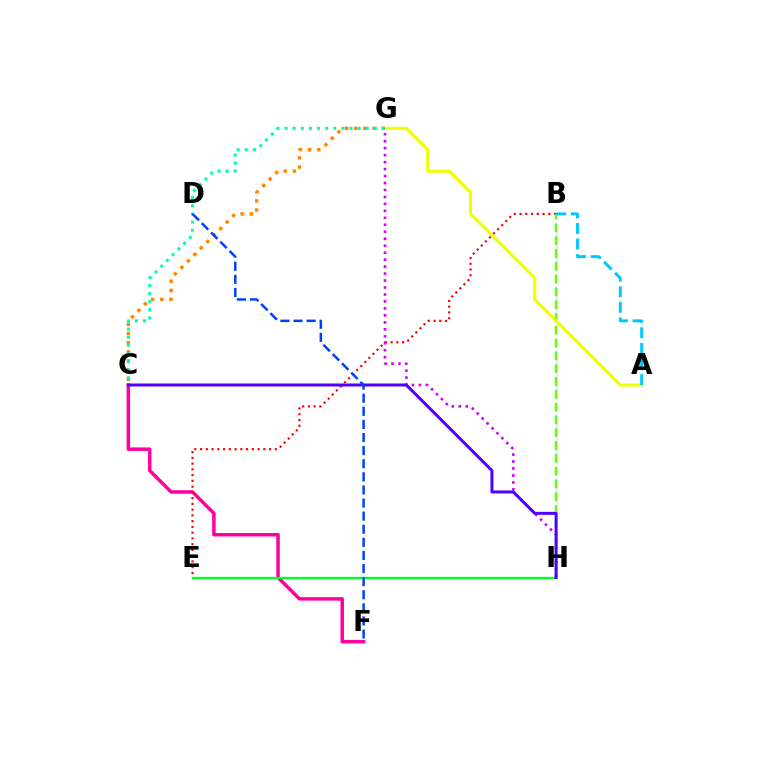{('C', 'F'): [{'color': '#ff00a0', 'line_style': 'solid', 'thickness': 2.52}], ('B', 'E'): [{'color': '#ff0000', 'line_style': 'dotted', 'thickness': 1.56}], ('B', 'H'): [{'color': '#66ff00', 'line_style': 'dashed', 'thickness': 1.74}], ('A', 'G'): [{'color': '#eeff00', 'line_style': 'solid', 'thickness': 2.26}], ('C', 'G'): [{'color': '#ff8800', 'line_style': 'dotted', 'thickness': 2.49}, {'color': '#00ffaf', 'line_style': 'dotted', 'thickness': 2.2}], ('G', 'H'): [{'color': '#d600ff', 'line_style': 'dotted', 'thickness': 1.89}], ('A', 'B'): [{'color': '#00c7ff', 'line_style': 'dashed', 'thickness': 2.12}], ('E', 'H'): [{'color': '#00ff27', 'line_style': 'solid', 'thickness': 1.7}], ('C', 'H'): [{'color': '#4f00ff', 'line_style': 'solid', 'thickness': 2.16}], ('D', 'F'): [{'color': '#003fff', 'line_style': 'dashed', 'thickness': 1.78}]}